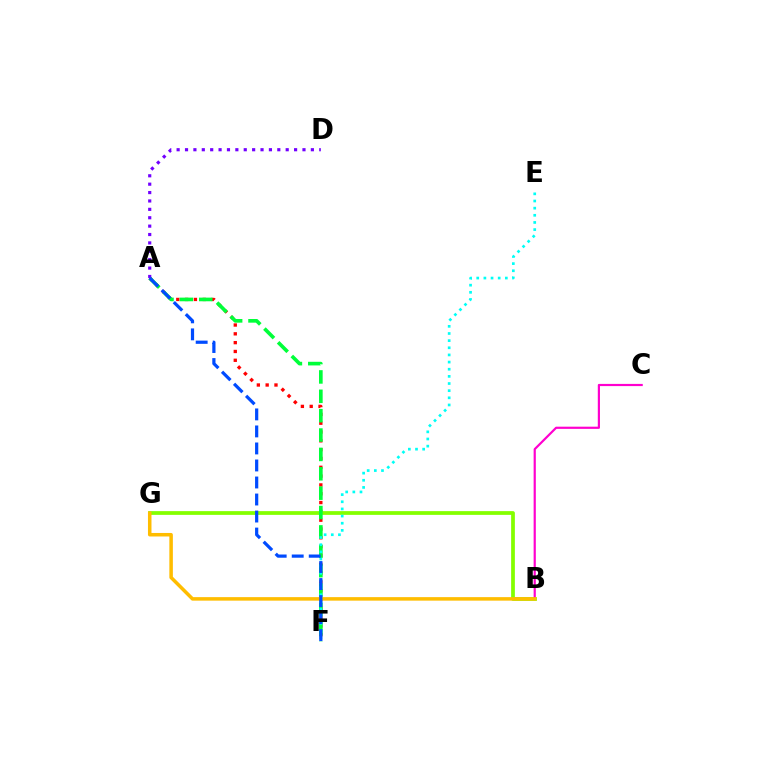{('A', 'F'): [{'color': '#ff0000', 'line_style': 'dotted', 'thickness': 2.4}, {'color': '#00ff39', 'line_style': 'dashed', 'thickness': 2.63}, {'color': '#004bff', 'line_style': 'dashed', 'thickness': 2.31}], ('B', 'G'): [{'color': '#84ff00', 'line_style': 'solid', 'thickness': 2.7}, {'color': '#ffbd00', 'line_style': 'solid', 'thickness': 2.53}], ('B', 'C'): [{'color': '#ff00cf', 'line_style': 'solid', 'thickness': 1.58}], ('E', 'F'): [{'color': '#00fff6', 'line_style': 'dotted', 'thickness': 1.94}], ('A', 'D'): [{'color': '#7200ff', 'line_style': 'dotted', 'thickness': 2.28}]}